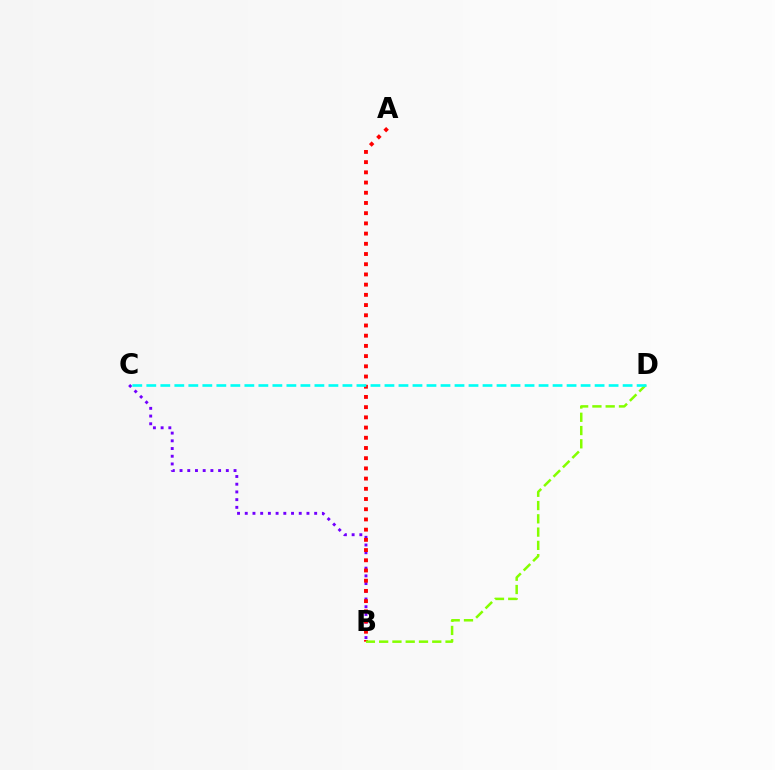{('B', 'C'): [{'color': '#7200ff', 'line_style': 'dotted', 'thickness': 2.1}], ('A', 'B'): [{'color': '#ff0000', 'line_style': 'dotted', 'thickness': 2.77}], ('B', 'D'): [{'color': '#84ff00', 'line_style': 'dashed', 'thickness': 1.8}], ('C', 'D'): [{'color': '#00fff6', 'line_style': 'dashed', 'thickness': 1.9}]}